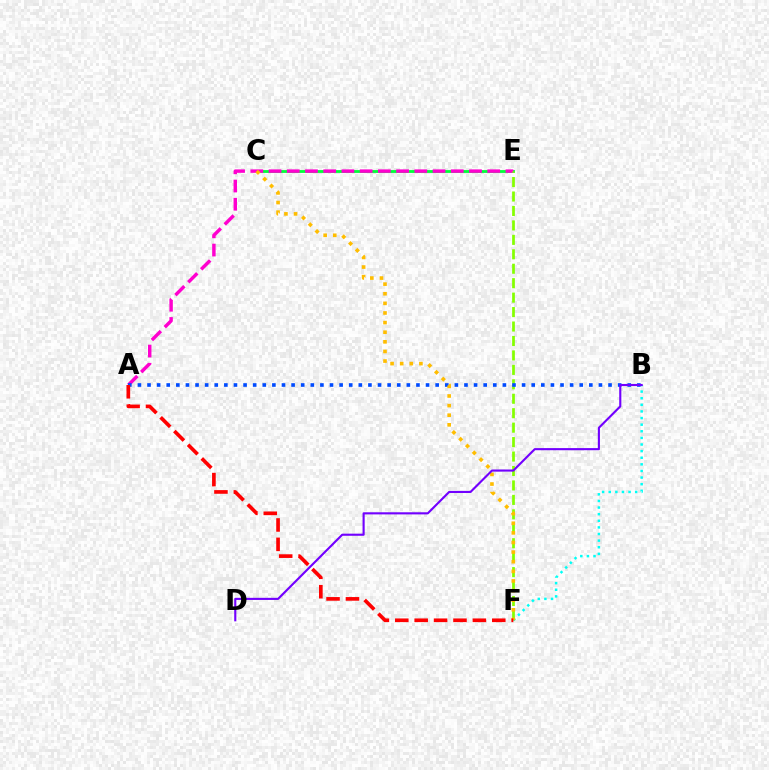{('C', 'E'): [{'color': '#00ff39', 'line_style': 'solid', 'thickness': 2.03}], ('A', 'E'): [{'color': '#ff00cf', 'line_style': 'dashed', 'thickness': 2.48}], ('E', 'F'): [{'color': '#84ff00', 'line_style': 'dashed', 'thickness': 1.96}], ('A', 'B'): [{'color': '#004bff', 'line_style': 'dotted', 'thickness': 2.61}], ('B', 'F'): [{'color': '#00fff6', 'line_style': 'dotted', 'thickness': 1.8}], ('C', 'F'): [{'color': '#ffbd00', 'line_style': 'dotted', 'thickness': 2.61}], ('B', 'D'): [{'color': '#7200ff', 'line_style': 'solid', 'thickness': 1.53}], ('A', 'F'): [{'color': '#ff0000', 'line_style': 'dashed', 'thickness': 2.64}]}